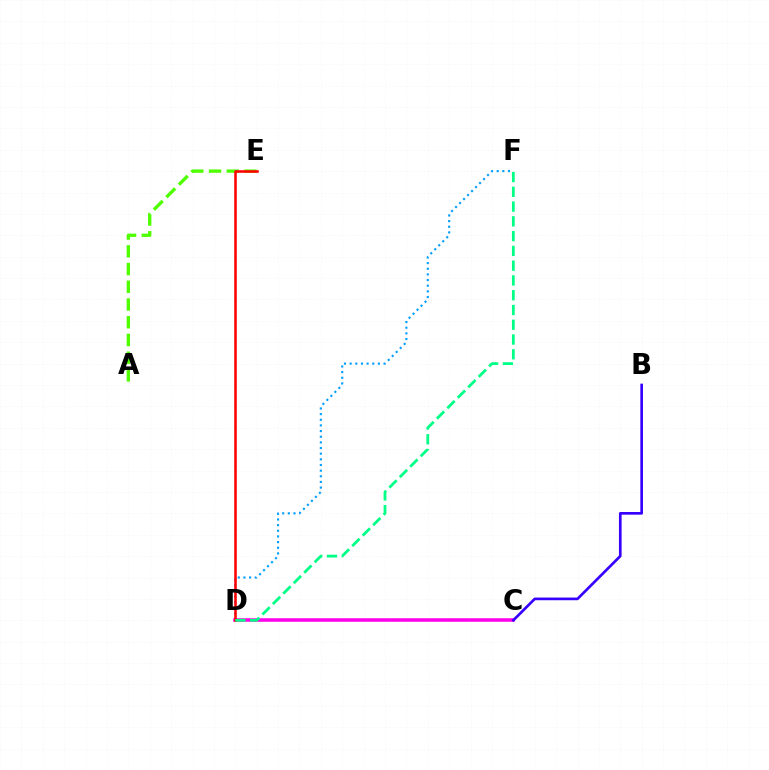{('D', 'F'): [{'color': '#009eff', 'line_style': 'dotted', 'thickness': 1.54}, {'color': '#00ff86', 'line_style': 'dashed', 'thickness': 2.01}], ('C', 'D'): [{'color': '#ffd500', 'line_style': 'dashed', 'thickness': 1.55}, {'color': '#ff00ed', 'line_style': 'solid', 'thickness': 2.53}], ('A', 'E'): [{'color': '#4fff00', 'line_style': 'dashed', 'thickness': 2.41}], ('B', 'C'): [{'color': '#3700ff', 'line_style': 'solid', 'thickness': 1.93}], ('D', 'E'): [{'color': '#ff0000', 'line_style': 'solid', 'thickness': 1.85}]}